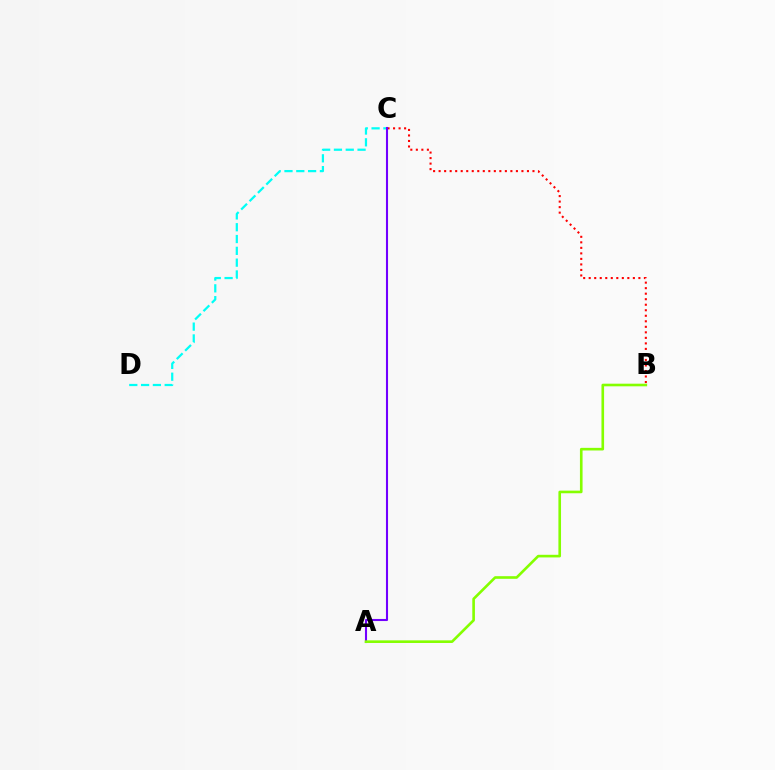{('B', 'C'): [{'color': '#ff0000', 'line_style': 'dotted', 'thickness': 1.5}], ('C', 'D'): [{'color': '#00fff6', 'line_style': 'dashed', 'thickness': 1.6}], ('A', 'C'): [{'color': '#7200ff', 'line_style': 'solid', 'thickness': 1.5}], ('A', 'B'): [{'color': '#84ff00', 'line_style': 'solid', 'thickness': 1.89}]}